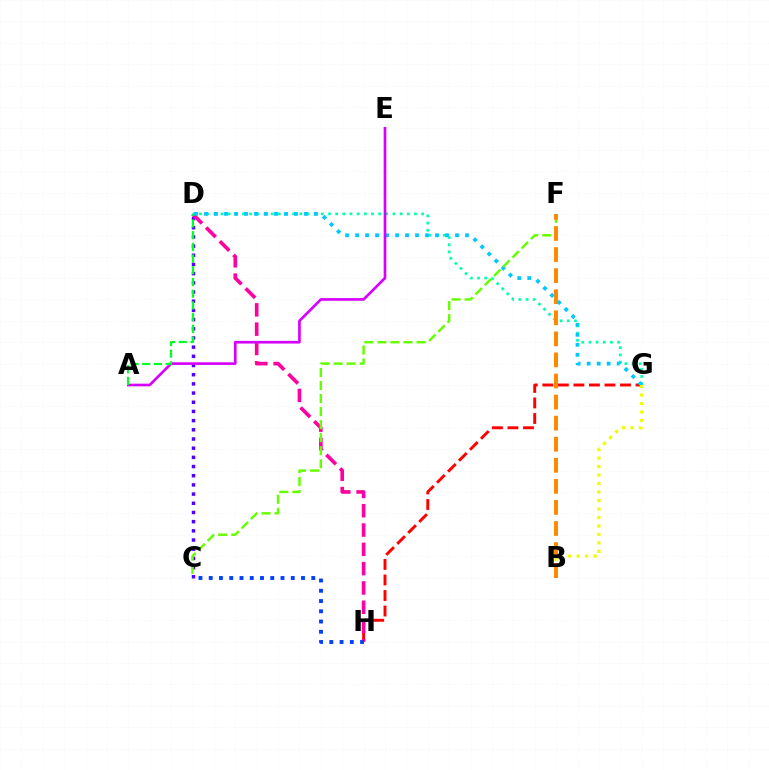{('G', 'H'): [{'color': '#ff0000', 'line_style': 'dashed', 'thickness': 2.11}], ('C', 'D'): [{'color': '#4f00ff', 'line_style': 'dotted', 'thickness': 2.5}], ('D', 'H'): [{'color': '#ff00a0', 'line_style': 'dashed', 'thickness': 2.62}], ('D', 'G'): [{'color': '#00ffaf', 'line_style': 'dotted', 'thickness': 1.95}, {'color': '#00c7ff', 'line_style': 'dotted', 'thickness': 2.72}], ('A', 'E'): [{'color': '#d600ff', 'line_style': 'solid', 'thickness': 1.92}], ('C', 'F'): [{'color': '#66ff00', 'line_style': 'dashed', 'thickness': 1.77}], ('C', 'H'): [{'color': '#003fff', 'line_style': 'dotted', 'thickness': 2.79}], ('A', 'D'): [{'color': '#00ff27', 'line_style': 'dashed', 'thickness': 1.59}], ('B', 'G'): [{'color': '#eeff00', 'line_style': 'dotted', 'thickness': 2.3}], ('B', 'F'): [{'color': '#ff8800', 'line_style': 'dashed', 'thickness': 2.86}]}